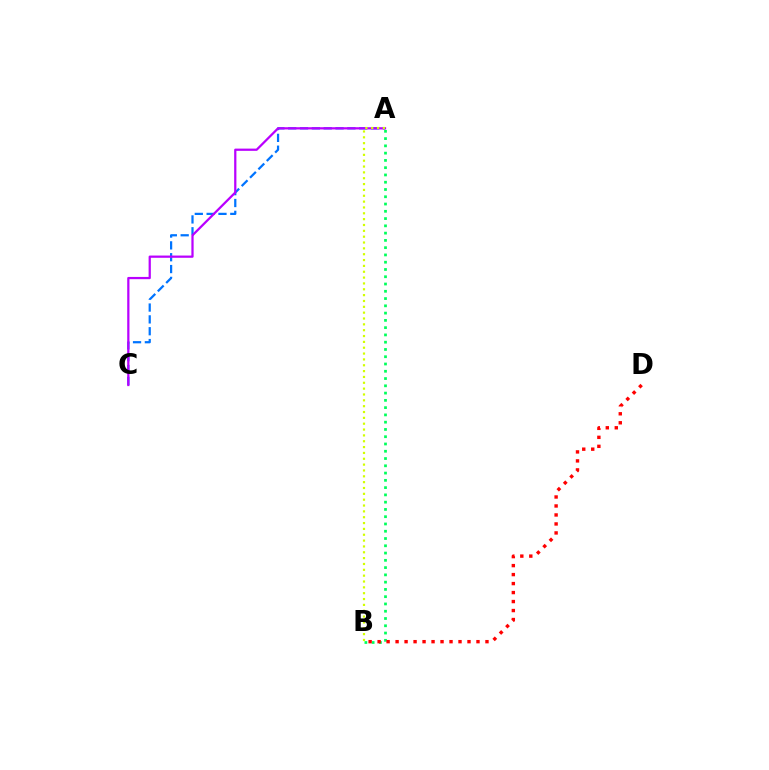{('A', 'C'): [{'color': '#0074ff', 'line_style': 'dashed', 'thickness': 1.61}, {'color': '#b900ff', 'line_style': 'solid', 'thickness': 1.61}], ('A', 'B'): [{'color': '#00ff5c', 'line_style': 'dotted', 'thickness': 1.98}, {'color': '#d1ff00', 'line_style': 'dotted', 'thickness': 1.59}], ('B', 'D'): [{'color': '#ff0000', 'line_style': 'dotted', 'thickness': 2.44}]}